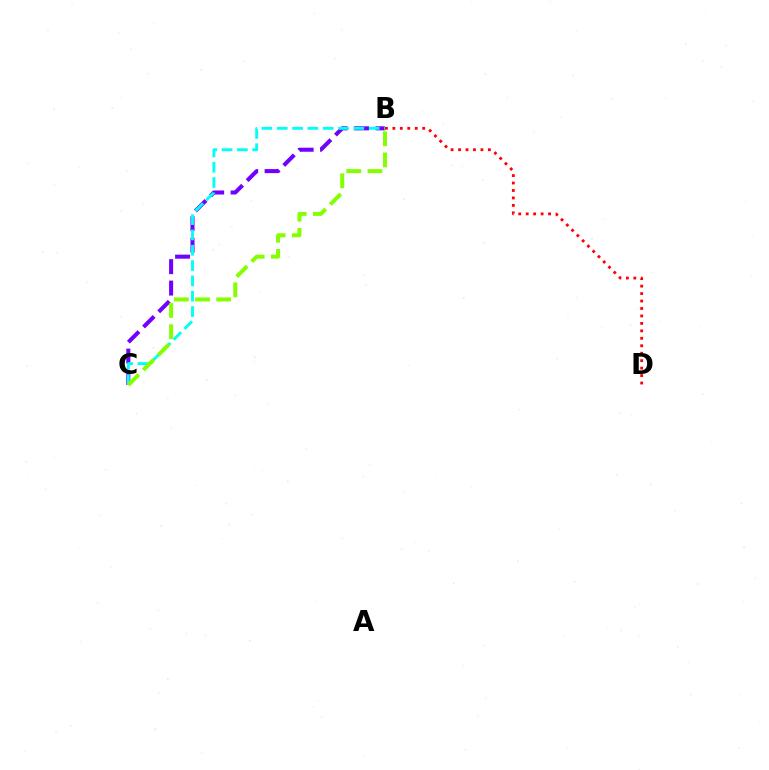{('B', 'C'): [{'color': '#7200ff', 'line_style': 'dashed', 'thickness': 2.91}, {'color': '#00fff6', 'line_style': 'dashed', 'thickness': 2.08}, {'color': '#84ff00', 'line_style': 'dashed', 'thickness': 2.88}], ('B', 'D'): [{'color': '#ff0000', 'line_style': 'dotted', 'thickness': 2.03}]}